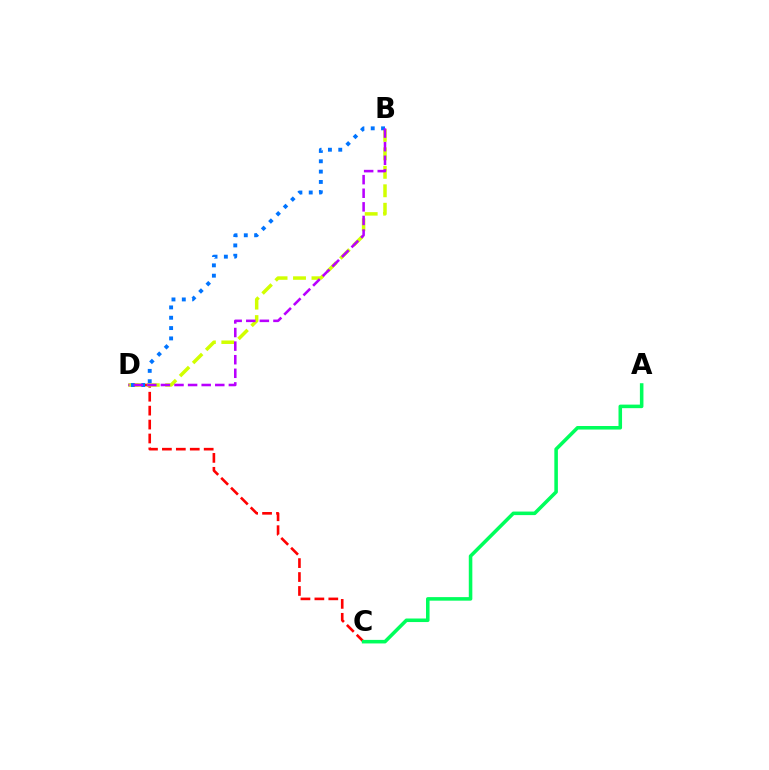{('C', 'D'): [{'color': '#ff0000', 'line_style': 'dashed', 'thickness': 1.89}], ('B', 'D'): [{'color': '#d1ff00', 'line_style': 'dashed', 'thickness': 2.51}, {'color': '#0074ff', 'line_style': 'dotted', 'thickness': 2.81}, {'color': '#b900ff', 'line_style': 'dashed', 'thickness': 1.85}], ('A', 'C'): [{'color': '#00ff5c', 'line_style': 'solid', 'thickness': 2.56}]}